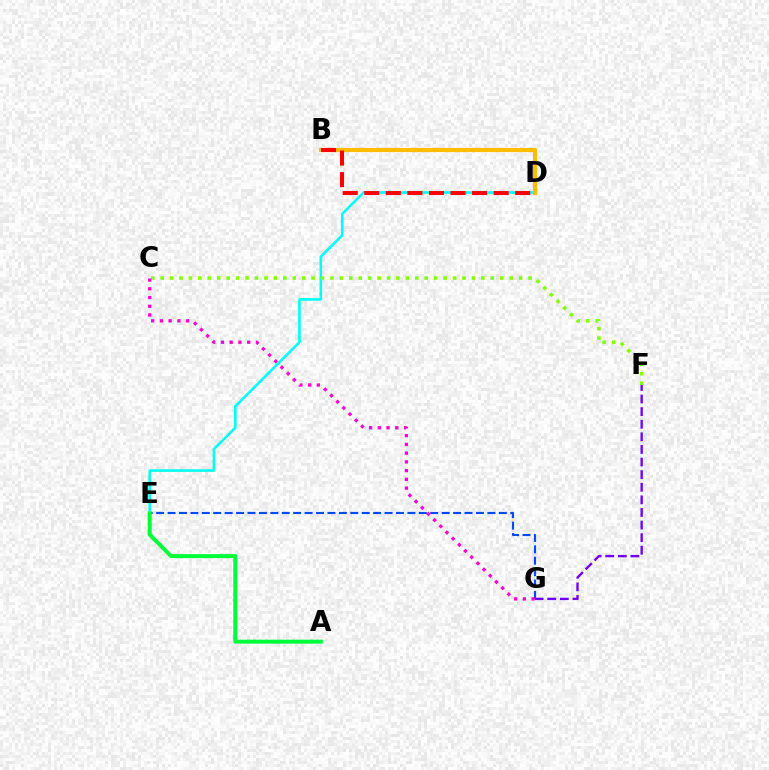{('D', 'E'): [{'color': '#00fff6', 'line_style': 'solid', 'thickness': 1.87}], ('B', 'D'): [{'color': '#ffbd00', 'line_style': 'solid', 'thickness': 3.0}, {'color': '#ff0000', 'line_style': 'dashed', 'thickness': 2.93}], ('F', 'G'): [{'color': '#7200ff', 'line_style': 'dashed', 'thickness': 1.71}], ('E', 'G'): [{'color': '#004bff', 'line_style': 'dashed', 'thickness': 1.55}], ('C', 'F'): [{'color': '#84ff00', 'line_style': 'dotted', 'thickness': 2.56}], ('A', 'E'): [{'color': '#00ff39', 'line_style': 'solid', 'thickness': 2.85}], ('C', 'G'): [{'color': '#ff00cf', 'line_style': 'dotted', 'thickness': 2.37}]}